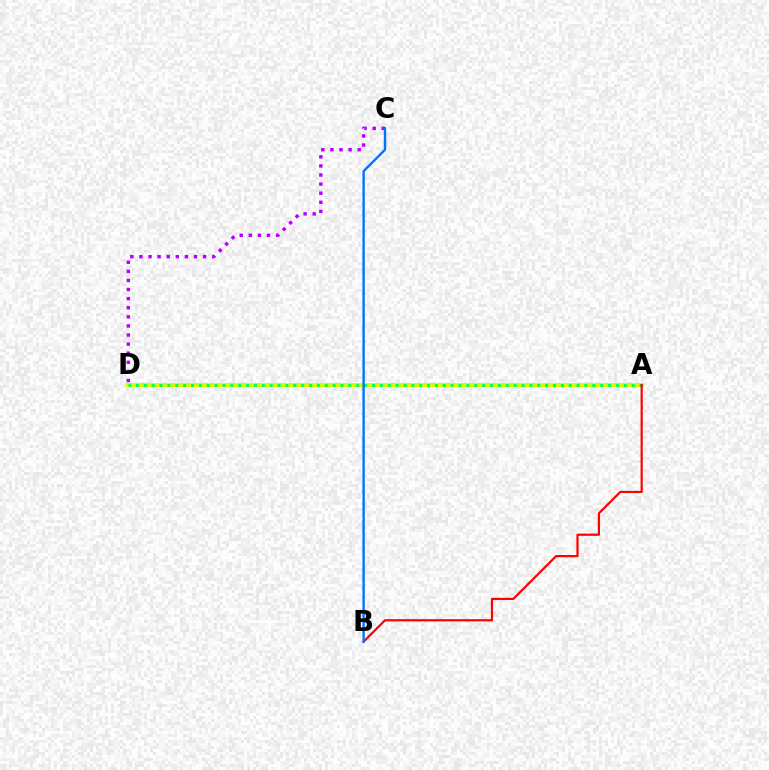{('A', 'D'): [{'color': '#d1ff00', 'line_style': 'solid', 'thickness': 2.94}, {'color': '#00ff5c', 'line_style': 'dotted', 'thickness': 2.14}], ('A', 'B'): [{'color': '#ff0000', 'line_style': 'solid', 'thickness': 1.58}], ('C', 'D'): [{'color': '#b900ff', 'line_style': 'dotted', 'thickness': 2.47}], ('B', 'C'): [{'color': '#0074ff', 'line_style': 'solid', 'thickness': 1.72}]}